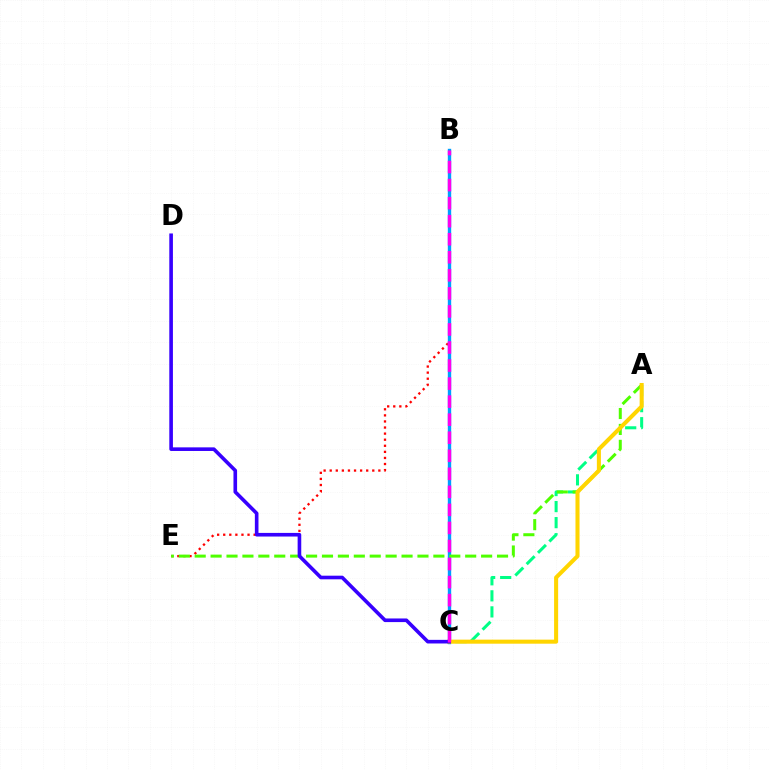{('A', 'C'): [{'color': '#00ff86', 'line_style': 'dashed', 'thickness': 2.18}, {'color': '#ffd500', 'line_style': 'solid', 'thickness': 2.92}], ('B', 'E'): [{'color': '#ff0000', 'line_style': 'dotted', 'thickness': 1.65}], ('B', 'C'): [{'color': '#009eff', 'line_style': 'solid', 'thickness': 2.44}, {'color': '#ff00ed', 'line_style': 'dashed', 'thickness': 2.45}], ('A', 'E'): [{'color': '#4fff00', 'line_style': 'dashed', 'thickness': 2.16}], ('C', 'D'): [{'color': '#3700ff', 'line_style': 'solid', 'thickness': 2.61}]}